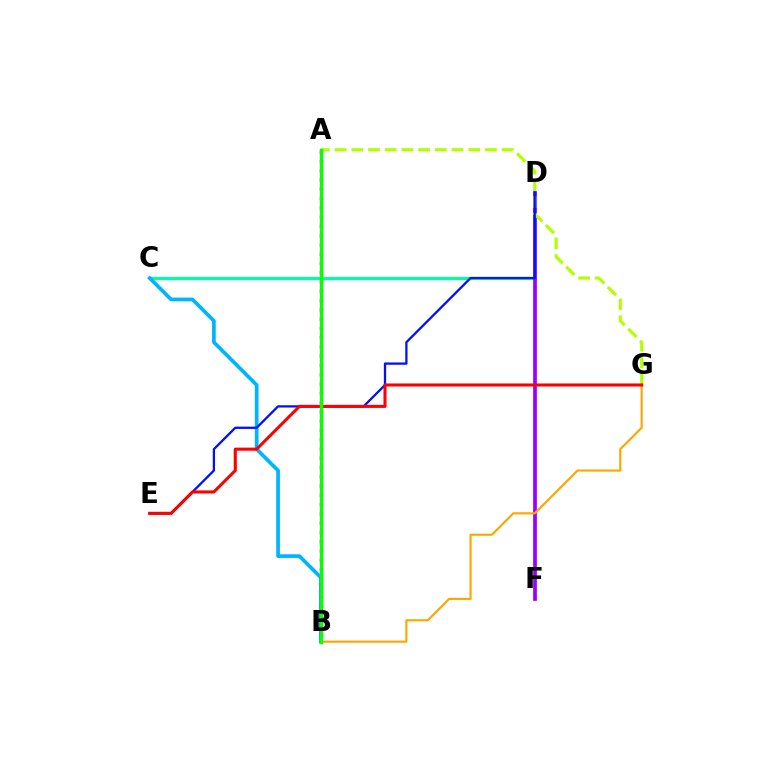{('C', 'D'): [{'color': '#00ff9d', 'line_style': 'solid', 'thickness': 2.3}], ('D', 'F'): [{'color': '#9b00ff', 'line_style': 'solid', 'thickness': 2.68}], ('B', 'C'): [{'color': '#00b5ff', 'line_style': 'solid', 'thickness': 2.67}], ('B', 'G'): [{'color': '#ffa500', 'line_style': 'solid', 'thickness': 1.55}], ('A', 'G'): [{'color': '#b3ff00', 'line_style': 'dashed', 'thickness': 2.27}], ('D', 'E'): [{'color': '#0010ff', 'line_style': 'solid', 'thickness': 1.64}], ('E', 'G'): [{'color': '#ff0000', 'line_style': 'solid', 'thickness': 2.22}], ('A', 'B'): [{'color': '#ff00bd', 'line_style': 'dotted', 'thickness': 2.52}, {'color': '#08ff00', 'line_style': 'solid', 'thickness': 2.44}]}